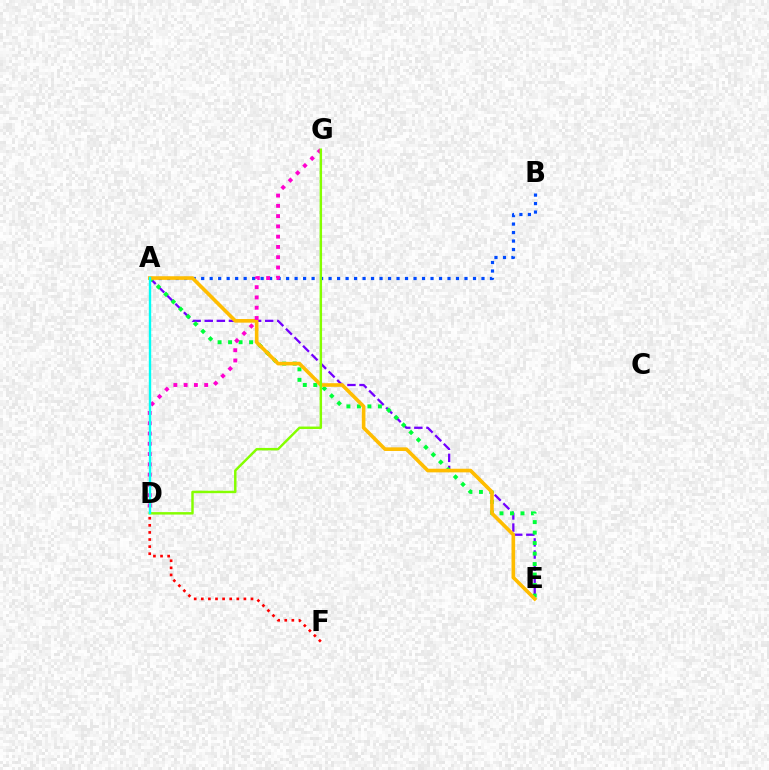{('D', 'F'): [{'color': '#ff0000', 'line_style': 'dotted', 'thickness': 1.93}], ('A', 'B'): [{'color': '#004bff', 'line_style': 'dotted', 'thickness': 2.31}], ('A', 'E'): [{'color': '#7200ff', 'line_style': 'dashed', 'thickness': 1.64}, {'color': '#00ff39', 'line_style': 'dotted', 'thickness': 2.85}, {'color': '#ffbd00', 'line_style': 'solid', 'thickness': 2.61}], ('D', 'G'): [{'color': '#ff00cf', 'line_style': 'dotted', 'thickness': 2.79}, {'color': '#84ff00', 'line_style': 'solid', 'thickness': 1.77}], ('A', 'D'): [{'color': '#00fff6', 'line_style': 'solid', 'thickness': 1.72}]}